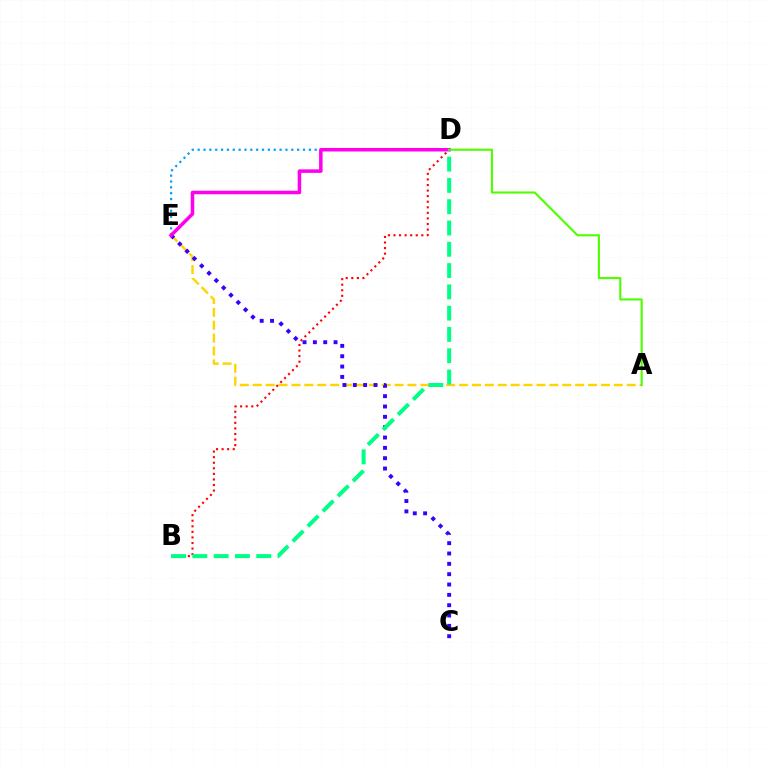{('A', 'E'): [{'color': '#ffd500', 'line_style': 'dashed', 'thickness': 1.75}], ('B', 'D'): [{'color': '#ff0000', 'line_style': 'dotted', 'thickness': 1.51}, {'color': '#00ff86', 'line_style': 'dashed', 'thickness': 2.89}], ('C', 'E'): [{'color': '#3700ff', 'line_style': 'dotted', 'thickness': 2.81}], ('D', 'E'): [{'color': '#009eff', 'line_style': 'dotted', 'thickness': 1.59}, {'color': '#ff00ed', 'line_style': 'solid', 'thickness': 2.53}], ('A', 'D'): [{'color': '#4fff00', 'line_style': 'solid', 'thickness': 1.53}]}